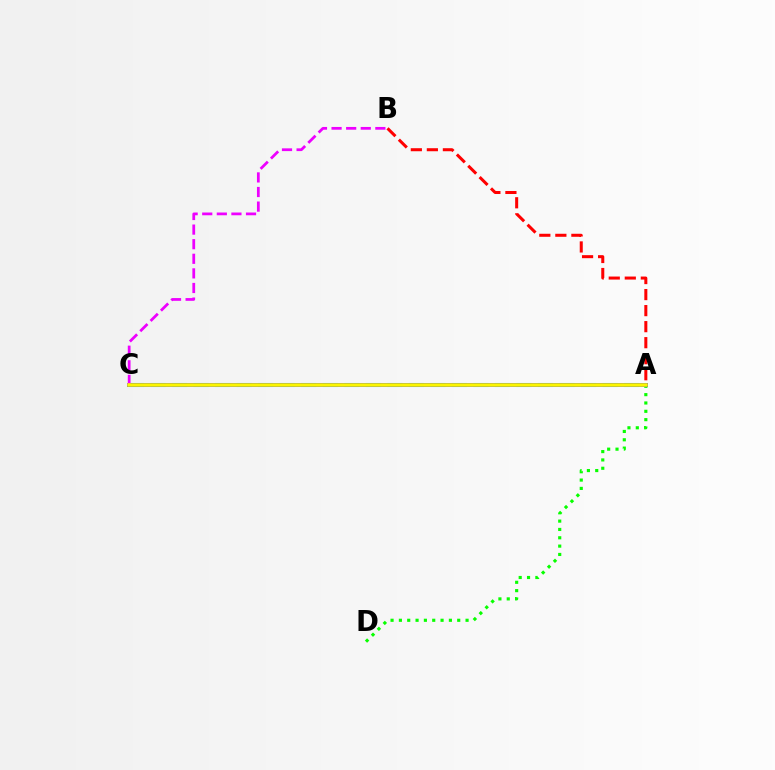{('A', 'B'): [{'color': '#ff0000', 'line_style': 'dashed', 'thickness': 2.18}], ('A', 'C'): [{'color': '#00fff6', 'line_style': 'dashed', 'thickness': 2.92}, {'color': '#0010ff', 'line_style': 'solid', 'thickness': 2.76}, {'color': '#fcf500', 'line_style': 'solid', 'thickness': 2.58}], ('A', 'D'): [{'color': '#08ff00', 'line_style': 'dotted', 'thickness': 2.26}], ('B', 'C'): [{'color': '#ee00ff', 'line_style': 'dashed', 'thickness': 1.98}]}